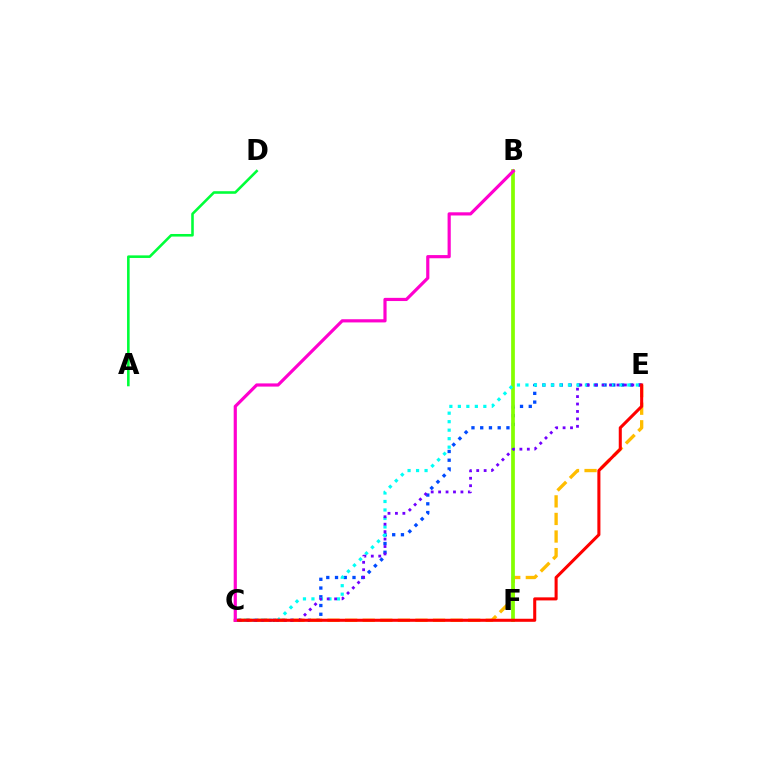{('C', 'E'): [{'color': '#004bff', 'line_style': 'dotted', 'thickness': 2.38}, {'color': '#ffbd00', 'line_style': 'dashed', 'thickness': 2.39}, {'color': '#00fff6', 'line_style': 'dotted', 'thickness': 2.31}, {'color': '#7200ff', 'line_style': 'dotted', 'thickness': 2.02}, {'color': '#ff0000', 'line_style': 'solid', 'thickness': 2.2}], ('A', 'D'): [{'color': '#00ff39', 'line_style': 'solid', 'thickness': 1.86}], ('B', 'F'): [{'color': '#84ff00', 'line_style': 'solid', 'thickness': 2.68}], ('B', 'C'): [{'color': '#ff00cf', 'line_style': 'solid', 'thickness': 2.29}]}